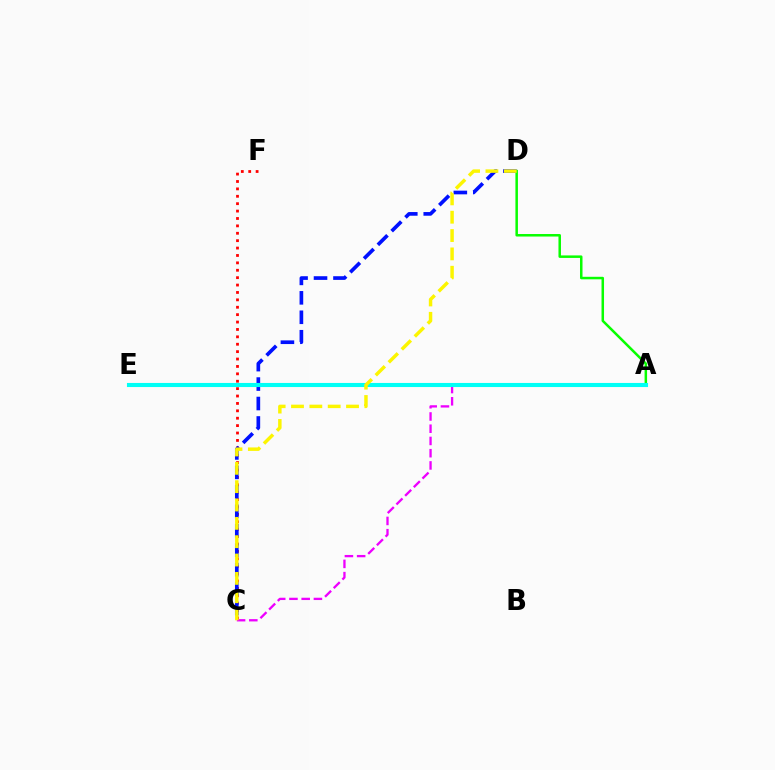{('C', 'F'): [{'color': '#ff0000', 'line_style': 'dotted', 'thickness': 2.01}], ('C', 'D'): [{'color': '#0010ff', 'line_style': 'dashed', 'thickness': 2.64}, {'color': '#fcf500', 'line_style': 'dashed', 'thickness': 2.49}], ('A', 'C'): [{'color': '#ee00ff', 'line_style': 'dashed', 'thickness': 1.66}], ('A', 'D'): [{'color': '#08ff00', 'line_style': 'solid', 'thickness': 1.81}], ('A', 'E'): [{'color': '#00fff6', 'line_style': 'solid', 'thickness': 2.94}]}